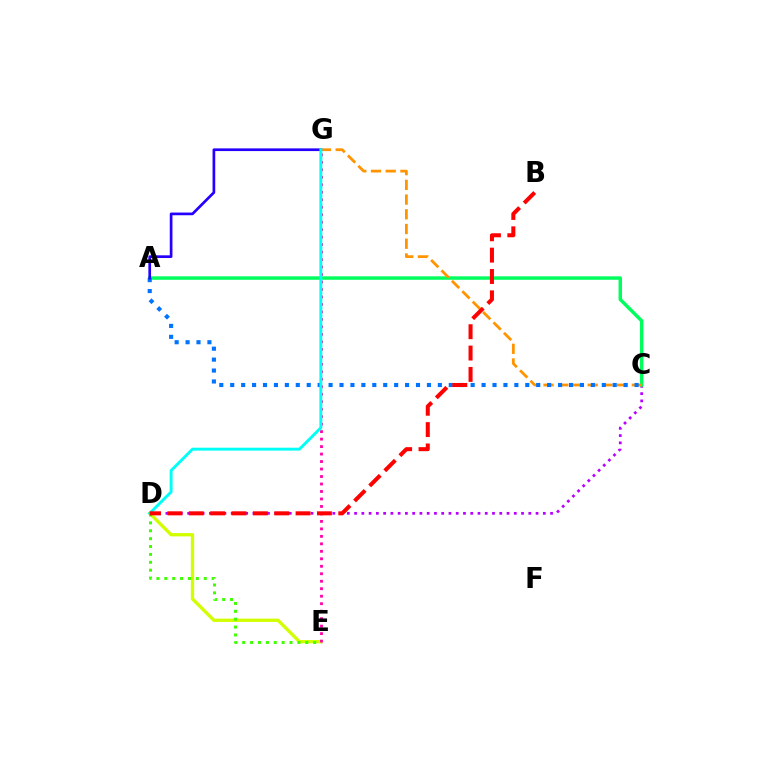{('D', 'E'): [{'color': '#d1ff00', 'line_style': 'solid', 'thickness': 2.38}, {'color': '#3dff00', 'line_style': 'dotted', 'thickness': 2.14}], ('C', 'D'): [{'color': '#b900ff', 'line_style': 'dotted', 'thickness': 1.97}], ('E', 'G'): [{'color': '#ff00ac', 'line_style': 'dotted', 'thickness': 2.03}], ('A', 'C'): [{'color': '#00ff5c', 'line_style': 'solid', 'thickness': 2.5}, {'color': '#0074ff', 'line_style': 'dotted', 'thickness': 2.97}], ('C', 'G'): [{'color': '#ff9400', 'line_style': 'dashed', 'thickness': 2.0}], ('A', 'G'): [{'color': '#2500ff', 'line_style': 'solid', 'thickness': 1.94}], ('D', 'G'): [{'color': '#00fff6', 'line_style': 'solid', 'thickness': 2.09}], ('B', 'D'): [{'color': '#ff0000', 'line_style': 'dashed', 'thickness': 2.9}]}